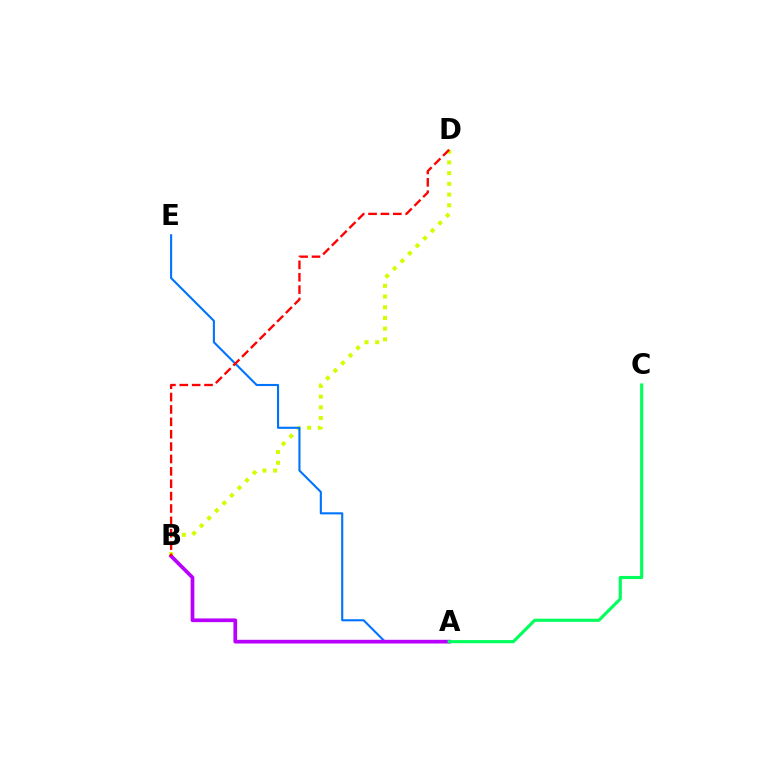{('B', 'D'): [{'color': '#d1ff00', 'line_style': 'dotted', 'thickness': 2.91}, {'color': '#ff0000', 'line_style': 'dashed', 'thickness': 1.68}], ('A', 'E'): [{'color': '#0074ff', 'line_style': 'solid', 'thickness': 1.52}], ('A', 'B'): [{'color': '#b900ff', 'line_style': 'solid', 'thickness': 2.68}], ('A', 'C'): [{'color': '#00ff5c', 'line_style': 'solid', 'thickness': 2.25}]}